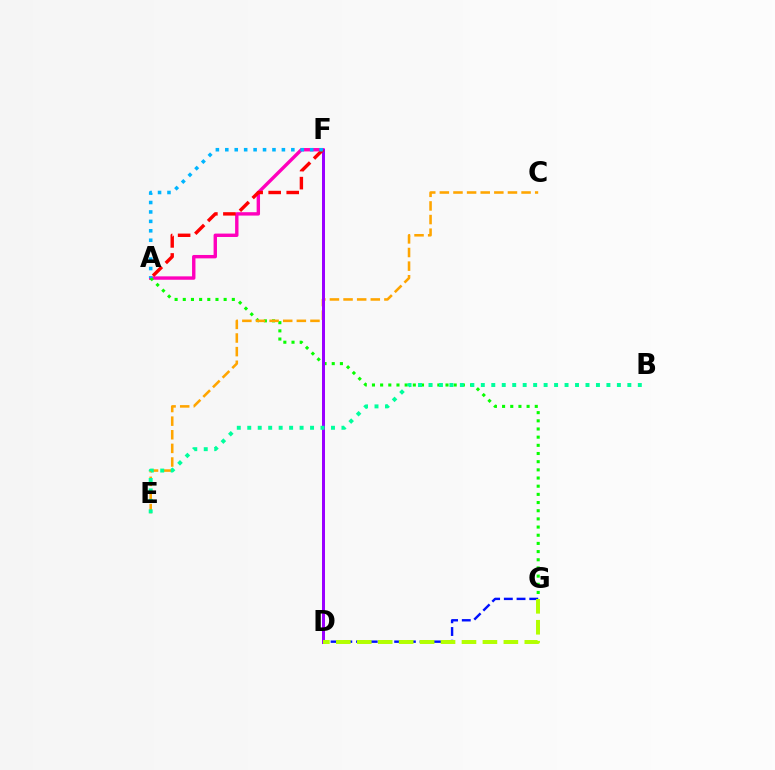{('A', 'F'): [{'color': '#ff00bd', 'line_style': 'solid', 'thickness': 2.44}, {'color': '#ff0000', 'line_style': 'dashed', 'thickness': 2.45}, {'color': '#00b5ff', 'line_style': 'dotted', 'thickness': 2.56}], ('A', 'G'): [{'color': '#08ff00', 'line_style': 'dotted', 'thickness': 2.22}], ('D', 'G'): [{'color': '#0010ff', 'line_style': 'dashed', 'thickness': 1.73}, {'color': '#b3ff00', 'line_style': 'dashed', 'thickness': 2.84}], ('C', 'E'): [{'color': '#ffa500', 'line_style': 'dashed', 'thickness': 1.85}], ('D', 'F'): [{'color': '#9b00ff', 'line_style': 'solid', 'thickness': 2.16}], ('B', 'E'): [{'color': '#00ff9d', 'line_style': 'dotted', 'thickness': 2.84}]}